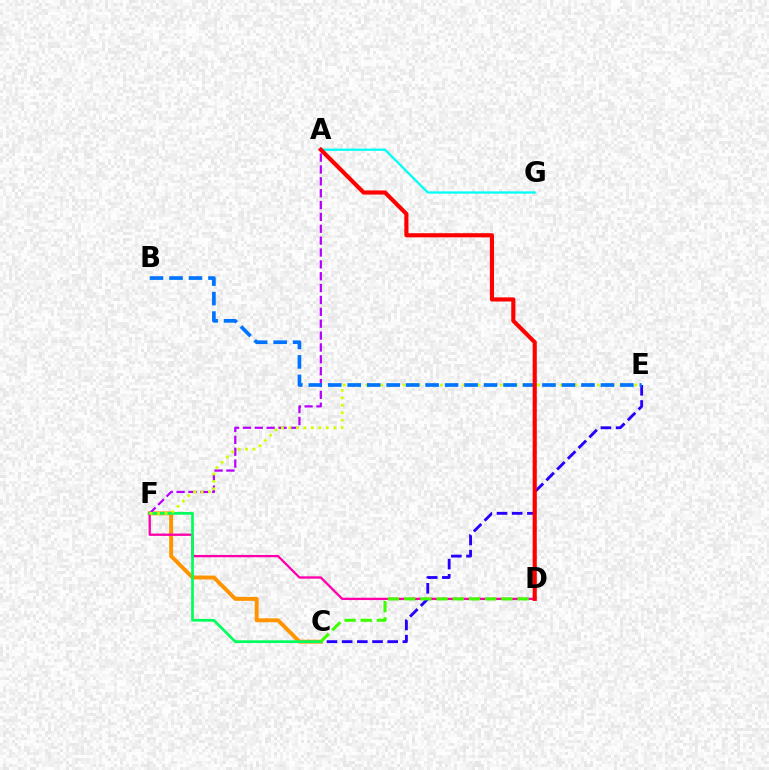{('A', 'G'): [{'color': '#00fff6', 'line_style': 'solid', 'thickness': 1.63}], ('C', 'F'): [{'color': '#ff9400', 'line_style': 'solid', 'thickness': 2.83}, {'color': '#00ff5c', 'line_style': 'solid', 'thickness': 1.95}], ('D', 'F'): [{'color': '#ff00ac', 'line_style': 'solid', 'thickness': 1.67}], ('C', 'E'): [{'color': '#2500ff', 'line_style': 'dashed', 'thickness': 2.06}], ('A', 'F'): [{'color': '#b900ff', 'line_style': 'dashed', 'thickness': 1.61}], ('E', 'F'): [{'color': '#d1ff00', 'line_style': 'dotted', 'thickness': 2.03}], ('C', 'D'): [{'color': '#3dff00', 'line_style': 'dashed', 'thickness': 2.2}], ('B', 'E'): [{'color': '#0074ff', 'line_style': 'dashed', 'thickness': 2.65}], ('A', 'D'): [{'color': '#ff0000', 'line_style': 'solid', 'thickness': 2.97}]}